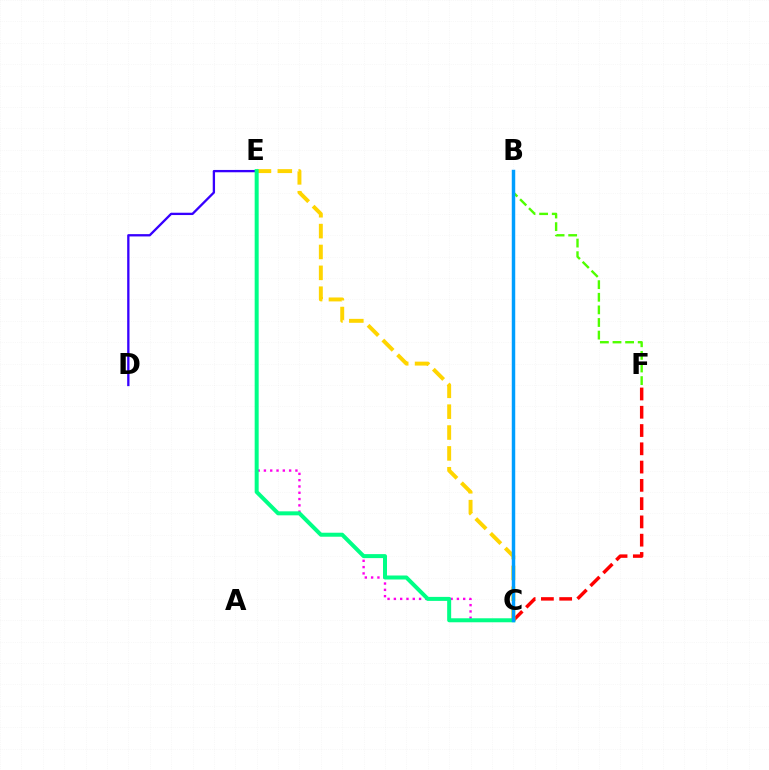{('C', 'F'): [{'color': '#ff0000', 'line_style': 'dashed', 'thickness': 2.48}], ('D', 'E'): [{'color': '#3700ff', 'line_style': 'solid', 'thickness': 1.67}], ('B', 'F'): [{'color': '#4fff00', 'line_style': 'dashed', 'thickness': 1.71}], ('C', 'E'): [{'color': '#ffd500', 'line_style': 'dashed', 'thickness': 2.84}, {'color': '#ff00ed', 'line_style': 'dotted', 'thickness': 1.71}, {'color': '#00ff86', 'line_style': 'solid', 'thickness': 2.88}], ('B', 'C'): [{'color': '#009eff', 'line_style': 'solid', 'thickness': 2.49}]}